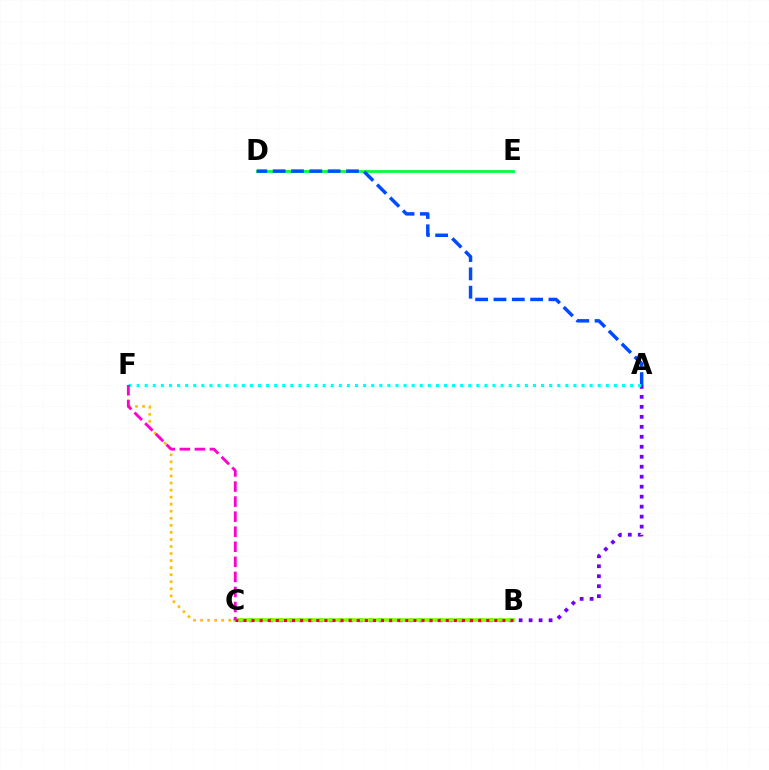{('A', 'C'): [{'color': '#7200ff', 'line_style': 'dotted', 'thickness': 2.71}], ('D', 'E'): [{'color': '#00ff39', 'line_style': 'solid', 'thickness': 1.98}], ('B', 'C'): [{'color': '#84ff00', 'line_style': 'solid', 'thickness': 2.59}, {'color': '#ff0000', 'line_style': 'dotted', 'thickness': 2.2}], ('A', 'D'): [{'color': '#004bff', 'line_style': 'dashed', 'thickness': 2.49}], ('C', 'F'): [{'color': '#ffbd00', 'line_style': 'dotted', 'thickness': 1.92}, {'color': '#ff00cf', 'line_style': 'dashed', 'thickness': 2.05}], ('A', 'F'): [{'color': '#00fff6', 'line_style': 'dotted', 'thickness': 2.2}]}